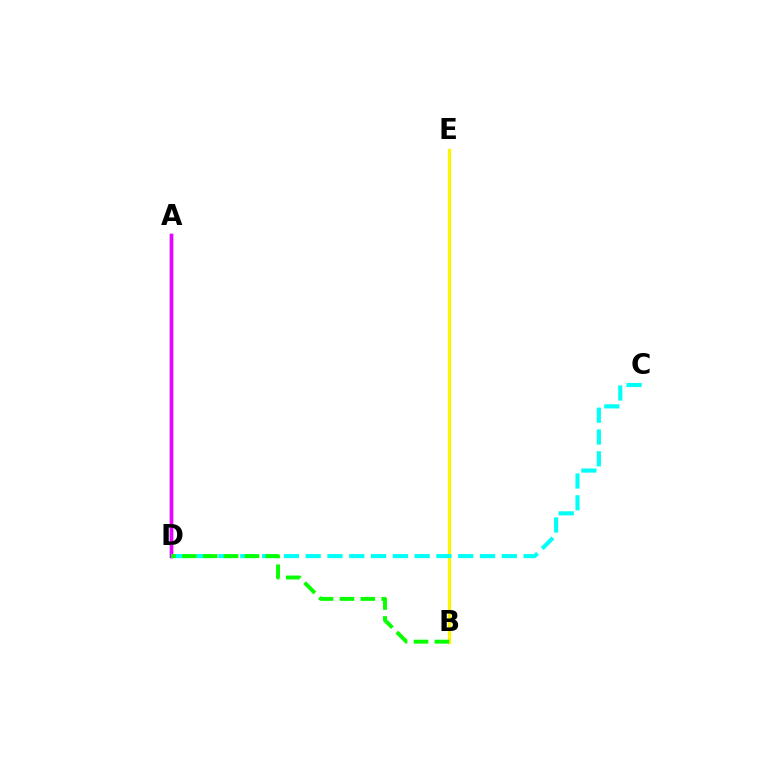{('B', 'E'): [{'color': '#ff0000', 'line_style': 'solid', 'thickness': 2.06}, {'color': '#fcf500', 'line_style': 'solid', 'thickness': 2.34}], ('A', 'D'): [{'color': '#0010ff', 'line_style': 'solid', 'thickness': 2.35}, {'color': '#ee00ff', 'line_style': 'solid', 'thickness': 2.48}], ('C', 'D'): [{'color': '#00fff6', 'line_style': 'dashed', 'thickness': 2.96}], ('B', 'D'): [{'color': '#08ff00', 'line_style': 'dashed', 'thickness': 2.83}]}